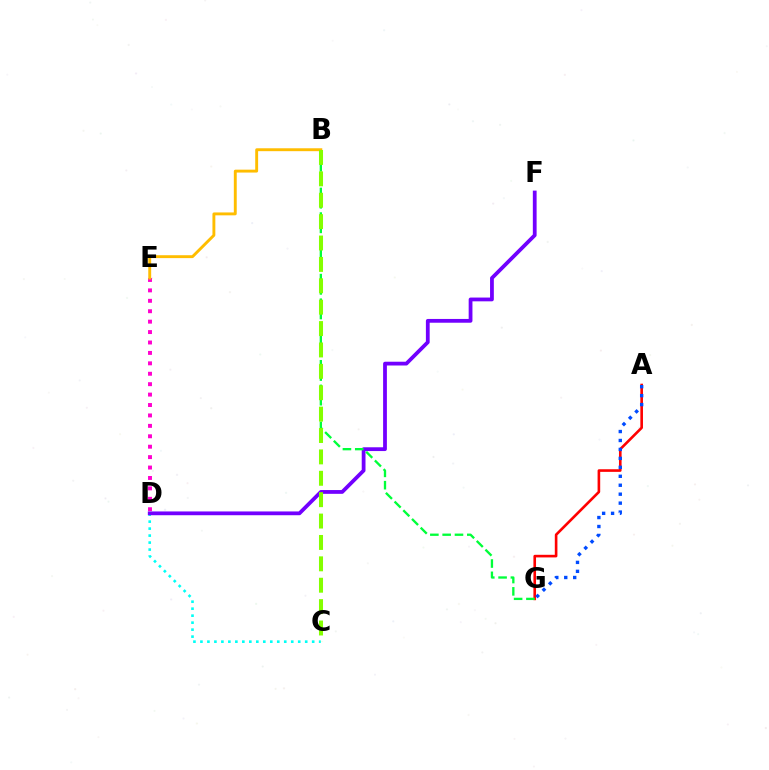{('A', 'G'): [{'color': '#ff0000', 'line_style': 'solid', 'thickness': 1.89}, {'color': '#004bff', 'line_style': 'dotted', 'thickness': 2.43}], ('C', 'D'): [{'color': '#00fff6', 'line_style': 'dotted', 'thickness': 1.9}], ('D', 'E'): [{'color': '#ff00cf', 'line_style': 'dotted', 'thickness': 2.83}], ('B', 'E'): [{'color': '#ffbd00', 'line_style': 'solid', 'thickness': 2.09}], ('D', 'F'): [{'color': '#7200ff', 'line_style': 'solid', 'thickness': 2.72}], ('B', 'G'): [{'color': '#00ff39', 'line_style': 'dashed', 'thickness': 1.67}], ('B', 'C'): [{'color': '#84ff00', 'line_style': 'dashed', 'thickness': 2.91}]}